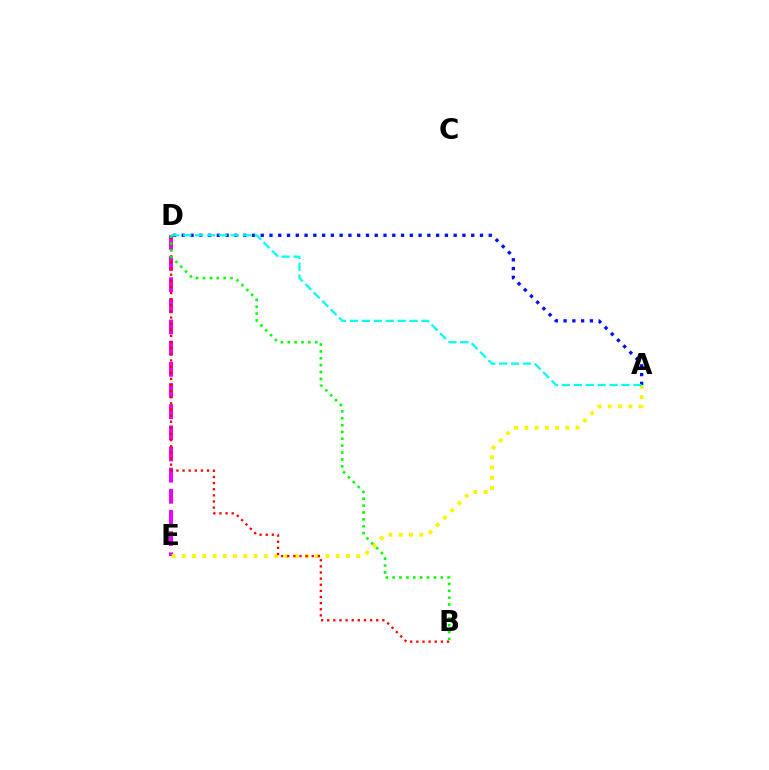{('D', 'E'): [{'color': '#ee00ff', 'line_style': 'dashed', 'thickness': 2.87}], ('A', 'E'): [{'color': '#fcf500', 'line_style': 'dotted', 'thickness': 2.79}], ('B', 'D'): [{'color': '#ff0000', 'line_style': 'dotted', 'thickness': 1.66}, {'color': '#08ff00', 'line_style': 'dotted', 'thickness': 1.87}], ('A', 'D'): [{'color': '#0010ff', 'line_style': 'dotted', 'thickness': 2.38}, {'color': '#00fff6', 'line_style': 'dashed', 'thickness': 1.62}]}